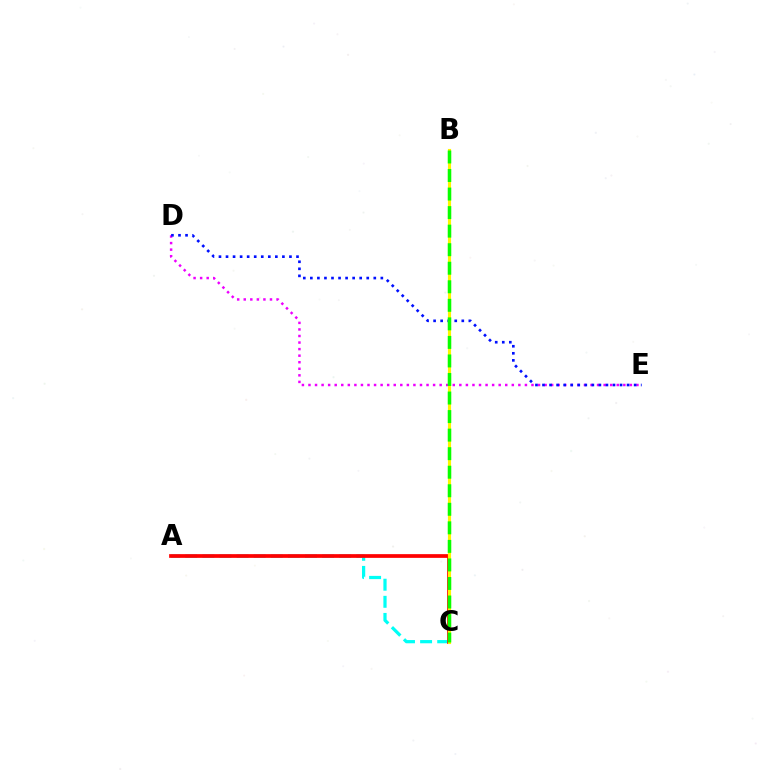{('A', 'C'): [{'color': '#00fff6', 'line_style': 'dashed', 'thickness': 2.32}, {'color': '#ff0000', 'line_style': 'solid', 'thickness': 2.68}], ('D', 'E'): [{'color': '#ee00ff', 'line_style': 'dotted', 'thickness': 1.78}, {'color': '#0010ff', 'line_style': 'dotted', 'thickness': 1.92}], ('B', 'C'): [{'color': '#fcf500', 'line_style': 'solid', 'thickness': 2.26}, {'color': '#08ff00', 'line_style': 'dashed', 'thickness': 2.52}]}